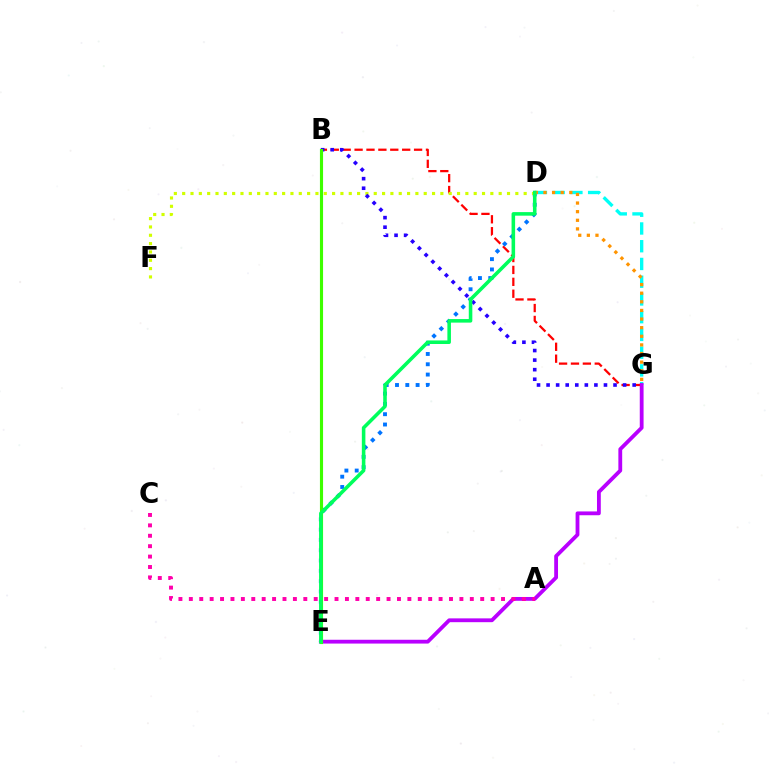{('D', 'G'): [{'color': '#00fff6', 'line_style': 'dashed', 'thickness': 2.41}, {'color': '#ff9400', 'line_style': 'dotted', 'thickness': 2.34}], ('B', 'G'): [{'color': '#ff0000', 'line_style': 'dashed', 'thickness': 1.62}, {'color': '#2500ff', 'line_style': 'dotted', 'thickness': 2.6}], ('D', 'E'): [{'color': '#0074ff', 'line_style': 'dotted', 'thickness': 2.8}, {'color': '#00ff5c', 'line_style': 'solid', 'thickness': 2.56}], ('D', 'F'): [{'color': '#d1ff00', 'line_style': 'dotted', 'thickness': 2.26}], ('E', 'G'): [{'color': '#b900ff', 'line_style': 'solid', 'thickness': 2.74}], ('B', 'E'): [{'color': '#3dff00', 'line_style': 'solid', 'thickness': 2.25}], ('A', 'C'): [{'color': '#ff00ac', 'line_style': 'dotted', 'thickness': 2.83}]}